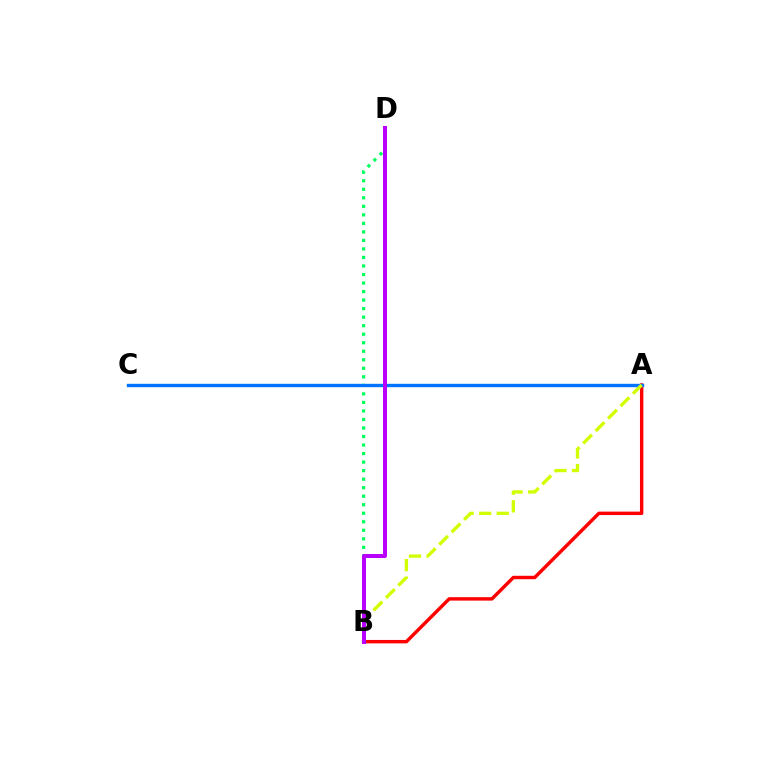{('B', 'D'): [{'color': '#00ff5c', 'line_style': 'dotted', 'thickness': 2.32}, {'color': '#b900ff', 'line_style': 'solid', 'thickness': 2.87}], ('A', 'B'): [{'color': '#ff0000', 'line_style': 'solid', 'thickness': 2.47}, {'color': '#d1ff00', 'line_style': 'dashed', 'thickness': 2.39}], ('A', 'C'): [{'color': '#0074ff', 'line_style': 'solid', 'thickness': 2.43}]}